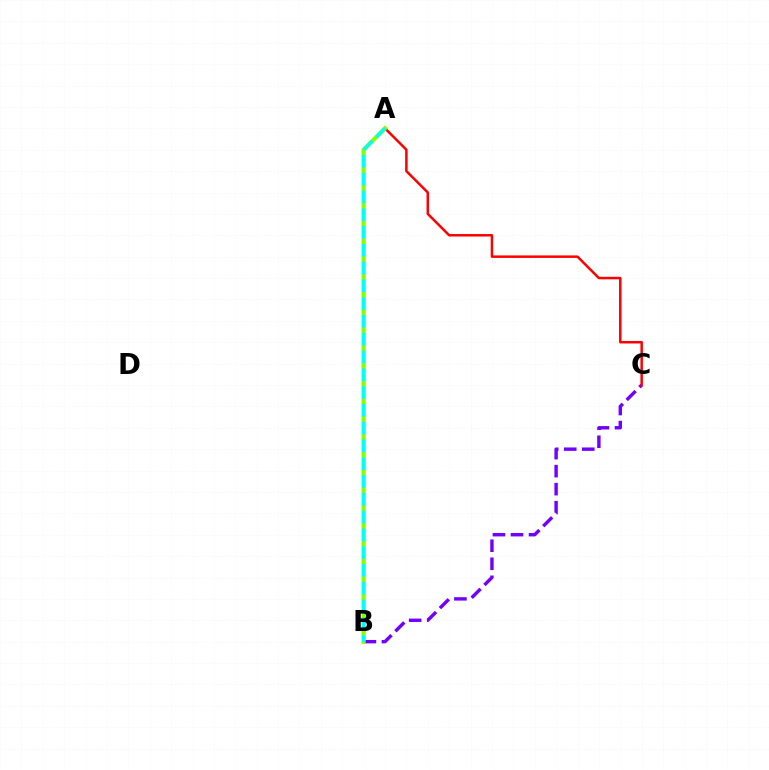{('B', 'C'): [{'color': '#7200ff', 'line_style': 'dashed', 'thickness': 2.45}], ('A', 'C'): [{'color': '#ff0000', 'line_style': 'solid', 'thickness': 1.8}], ('A', 'B'): [{'color': '#84ff00', 'line_style': 'solid', 'thickness': 2.99}, {'color': '#00fff6', 'line_style': 'dashed', 'thickness': 2.42}]}